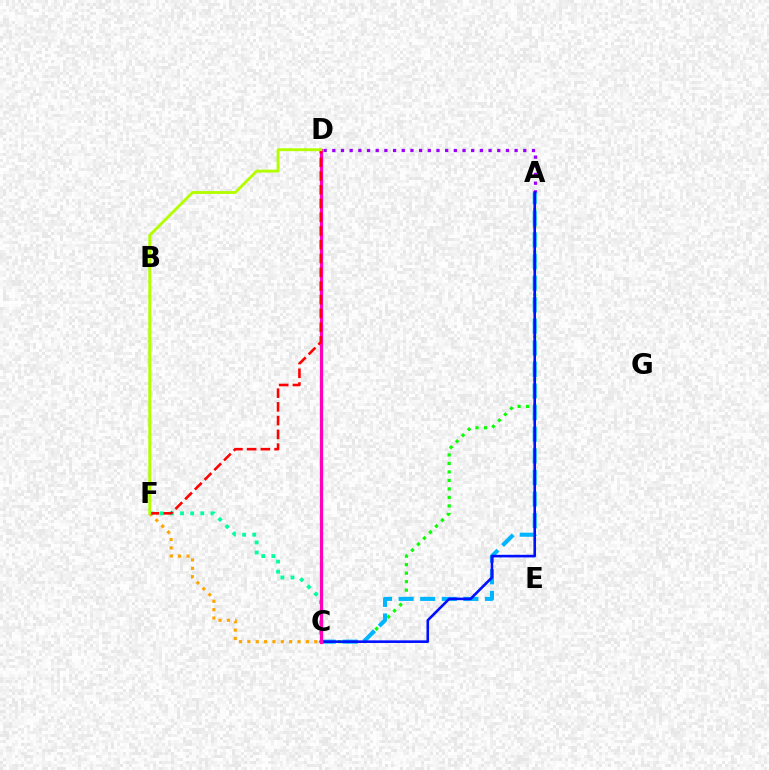{('A', 'D'): [{'color': '#9b00ff', 'line_style': 'dotted', 'thickness': 2.36}], ('A', 'C'): [{'color': '#08ff00', 'line_style': 'dotted', 'thickness': 2.31}, {'color': '#00b5ff', 'line_style': 'dashed', 'thickness': 2.93}, {'color': '#0010ff', 'line_style': 'solid', 'thickness': 1.88}], ('C', 'F'): [{'color': '#00ff9d', 'line_style': 'dotted', 'thickness': 2.75}, {'color': '#ffa500', 'line_style': 'dotted', 'thickness': 2.27}], ('C', 'D'): [{'color': '#ff00bd', 'line_style': 'solid', 'thickness': 2.34}], ('D', 'F'): [{'color': '#ff0000', 'line_style': 'dashed', 'thickness': 1.87}, {'color': '#b3ff00', 'line_style': 'solid', 'thickness': 2.08}]}